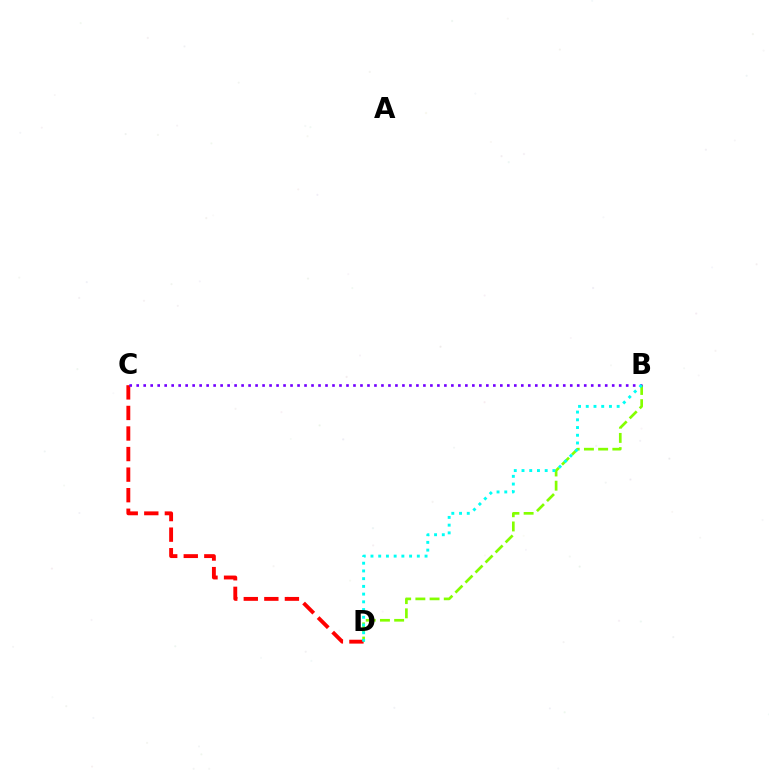{('B', 'D'): [{'color': '#84ff00', 'line_style': 'dashed', 'thickness': 1.93}, {'color': '#00fff6', 'line_style': 'dotted', 'thickness': 2.1}], ('C', 'D'): [{'color': '#ff0000', 'line_style': 'dashed', 'thickness': 2.79}], ('B', 'C'): [{'color': '#7200ff', 'line_style': 'dotted', 'thickness': 1.9}]}